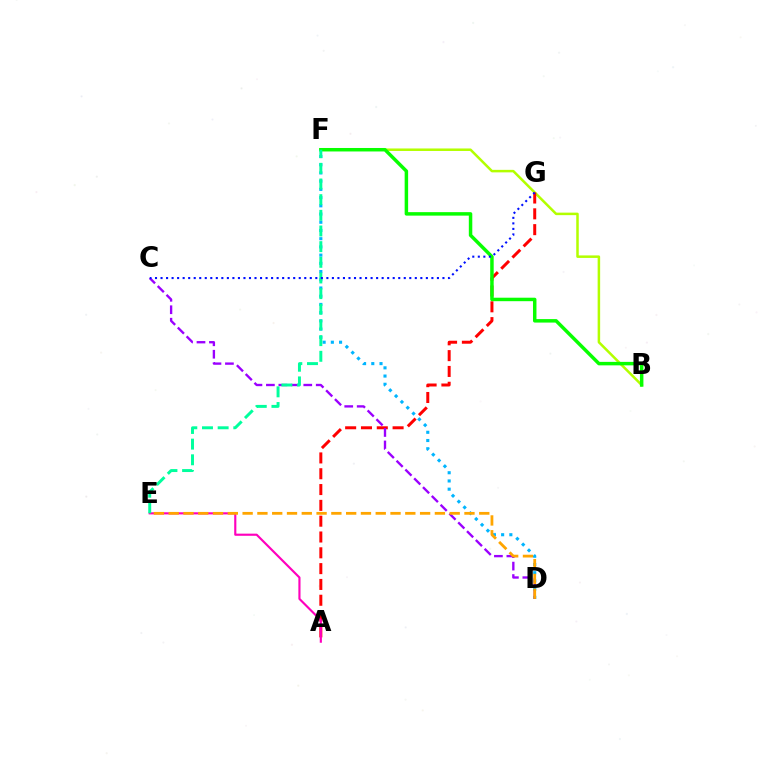{('B', 'F'): [{'color': '#b3ff00', 'line_style': 'solid', 'thickness': 1.81}, {'color': '#08ff00', 'line_style': 'solid', 'thickness': 2.5}], ('A', 'G'): [{'color': '#ff0000', 'line_style': 'dashed', 'thickness': 2.15}], ('D', 'F'): [{'color': '#00b5ff', 'line_style': 'dotted', 'thickness': 2.23}], ('C', 'D'): [{'color': '#9b00ff', 'line_style': 'dashed', 'thickness': 1.69}], ('A', 'E'): [{'color': '#ff00bd', 'line_style': 'solid', 'thickness': 1.54}], ('D', 'E'): [{'color': '#ffa500', 'line_style': 'dashed', 'thickness': 2.01}], ('E', 'F'): [{'color': '#00ff9d', 'line_style': 'dashed', 'thickness': 2.13}], ('C', 'G'): [{'color': '#0010ff', 'line_style': 'dotted', 'thickness': 1.5}]}